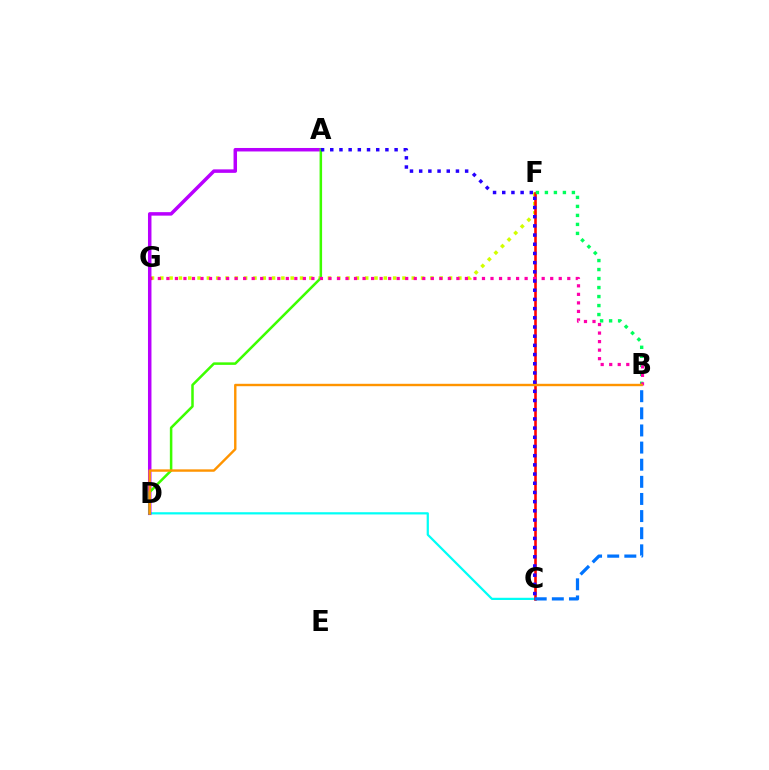{('F', 'G'): [{'color': '#d1ff00', 'line_style': 'dotted', 'thickness': 2.53}], ('C', 'D'): [{'color': '#00fff6', 'line_style': 'solid', 'thickness': 1.6}], ('A', 'D'): [{'color': '#b900ff', 'line_style': 'solid', 'thickness': 2.51}, {'color': '#3dff00', 'line_style': 'solid', 'thickness': 1.82}], ('C', 'F'): [{'color': '#ff0000', 'line_style': 'solid', 'thickness': 1.87}], ('B', 'F'): [{'color': '#00ff5c', 'line_style': 'dotted', 'thickness': 2.45}], ('B', 'G'): [{'color': '#ff00ac', 'line_style': 'dotted', 'thickness': 2.32}], ('B', 'D'): [{'color': '#ff9400', 'line_style': 'solid', 'thickness': 1.73}], ('B', 'C'): [{'color': '#0074ff', 'line_style': 'dashed', 'thickness': 2.33}], ('A', 'C'): [{'color': '#2500ff', 'line_style': 'dotted', 'thickness': 2.5}]}